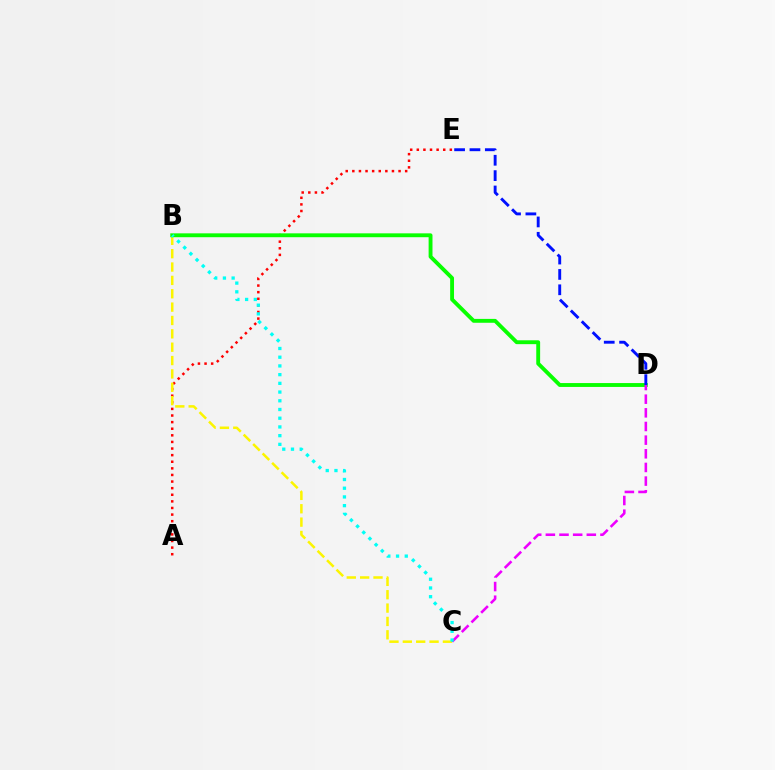{('A', 'E'): [{'color': '#ff0000', 'line_style': 'dotted', 'thickness': 1.79}], ('B', 'C'): [{'color': '#fcf500', 'line_style': 'dashed', 'thickness': 1.81}, {'color': '#00fff6', 'line_style': 'dotted', 'thickness': 2.37}], ('B', 'D'): [{'color': '#08ff00', 'line_style': 'solid', 'thickness': 2.78}], ('C', 'D'): [{'color': '#ee00ff', 'line_style': 'dashed', 'thickness': 1.85}], ('D', 'E'): [{'color': '#0010ff', 'line_style': 'dashed', 'thickness': 2.09}]}